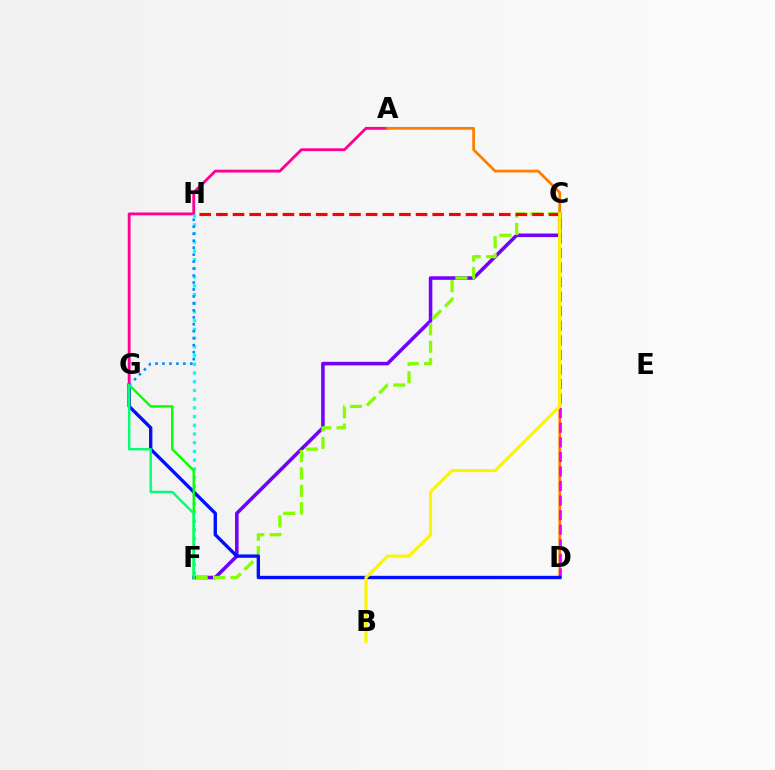{('C', 'F'): [{'color': '#7200ff', 'line_style': 'solid', 'thickness': 2.56}, {'color': '#84ff00', 'line_style': 'dashed', 'thickness': 2.36}], ('A', 'G'): [{'color': '#ff0094', 'line_style': 'solid', 'thickness': 2.04}], ('F', 'H'): [{'color': '#00fff6', 'line_style': 'dotted', 'thickness': 2.37}], ('A', 'D'): [{'color': '#ff7c00', 'line_style': 'solid', 'thickness': 1.97}], ('C', 'D'): [{'color': '#ee00ff', 'line_style': 'dashed', 'thickness': 1.98}], ('C', 'H'): [{'color': '#ff0000', 'line_style': 'dashed', 'thickness': 2.26}], ('D', 'G'): [{'color': '#0010ff', 'line_style': 'solid', 'thickness': 2.42}], ('F', 'G'): [{'color': '#08ff00', 'line_style': 'solid', 'thickness': 1.71}, {'color': '#00ff74', 'line_style': 'solid', 'thickness': 1.74}], ('G', 'H'): [{'color': '#008cff', 'line_style': 'dotted', 'thickness': 1.89}], ('B', 'C'): [{'color': '#fcf500', 'line_style': 'solid', 'thickness': 2.25}]}